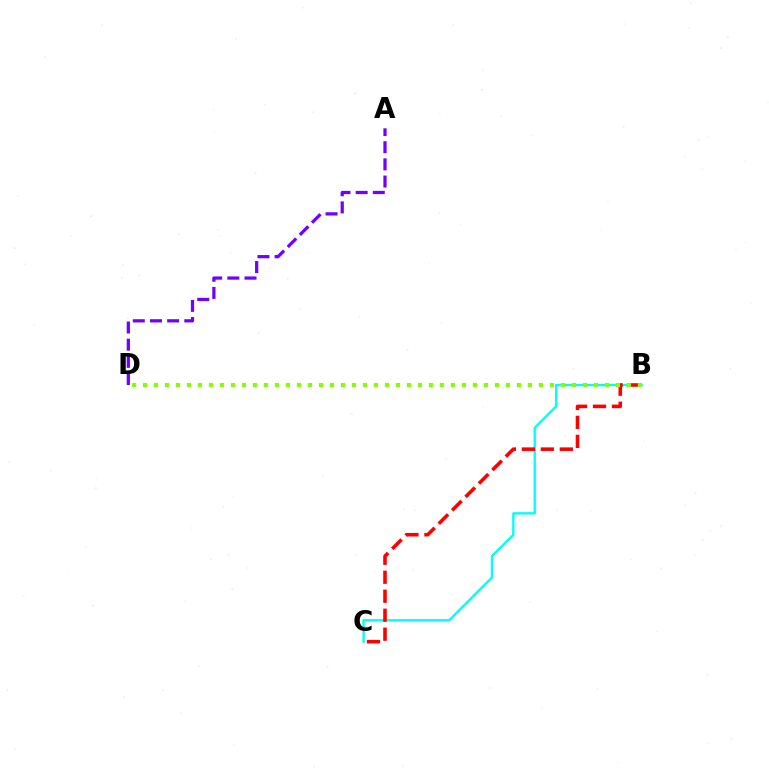{('B', 'C'): [{'color': '#00fff6', 'line_style': 'solid', 'thickness': 1.69}, {'color': '#ff0000', 'line_style': 'dashed', 'thickness': 2.58}], ('A', 'D'): [{'color': '#7200ff', 'line_style': 'dashed', 'thickness': 2.33}], ('B', 'D'): [{'color': '#84ff00', 'line_style': 'dotted', 'thickness': 2.99}]}